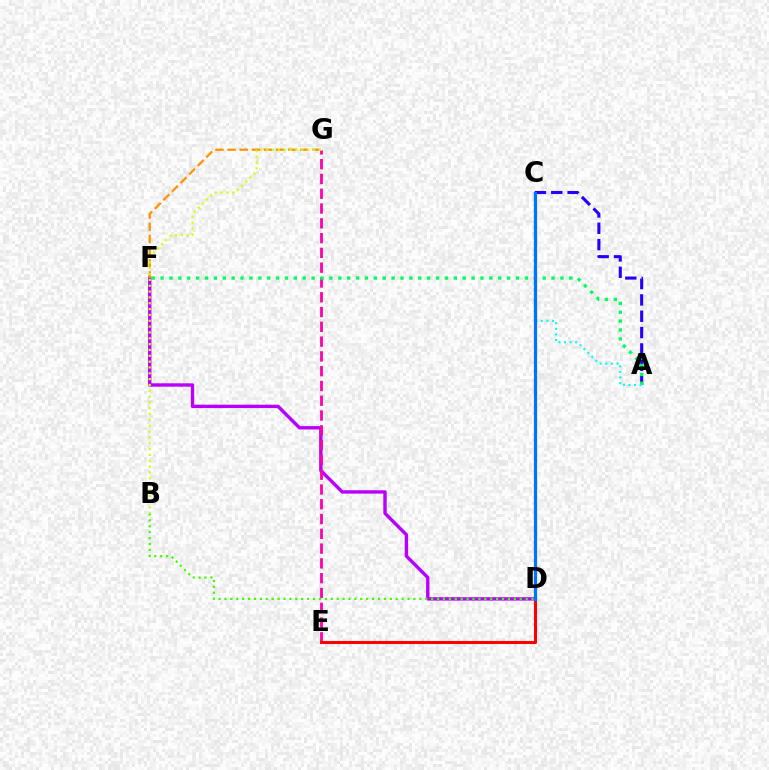{('D', 'F'): [{'color': '#b900ff', 'line_style': 'solid', 'thickness': 2.44}], ('E', 'G'): [{'color': '#ff00ac', 'line_style': 'dashed', 'thickness': 2.01}], ('F', 'G'): [{'color': '#ff9400', 'line_style': 'dashed', 'thickness': 1.65}], ('A', 'C'): [{'color': '#2500ff', 'line_style': 'dashed', 'thickness': 2.22}, {'color': '#00fff6', 'line_style': 'dotted', 'thickness': 1.51}], ('B', 'D'): [{'color': '#3dff00', 'line_style': 'dotted', 'thickness': 1.6}], ('D', 'E'): [{'color': '#ff0000', 'line_style': 'solid', 'thickness': 2.21}], ('A', 'F'): [{'color': '#00ff5c', 'line_style': 'dotted', 'thickness': 2.41}], ('C', 'D'): [{'color': '#0074ff', 'line_style': 'solid', 'thickness': 2.3}], ('B', 'G'): [{'color': '#d1ff00', 'line_style': 'dotted', 'thickness': 1.59}]}